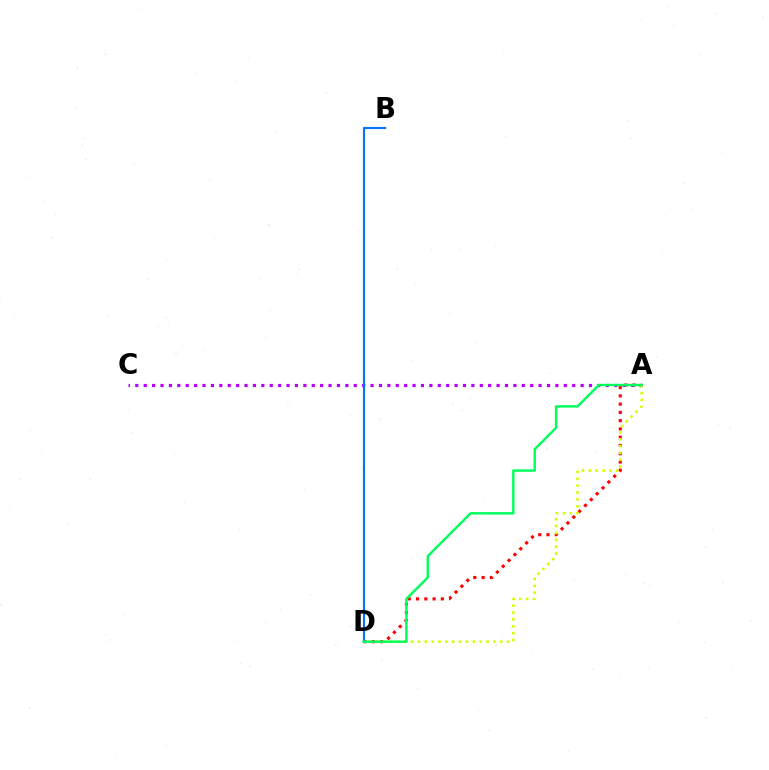{('A', 'D'): [{'color': '#ff0000', 'line_style': 'dotted', 'thickness': 2.25}, {'color': '#d1ff00', 'line_style': 'dotted', 'thickness': 1.87}, {'color': '#00ff5c', 'line_style': 'solid', 'thickness': 1.74}], ('A', 'C'): [{'color': '#b900ff', 'line_style': 'dotted', 'thickness': 2.28}], ('B', 'D'): [{'color': '#0074ff', 'line_style': 'solid', 'thickness': 1.54}]}